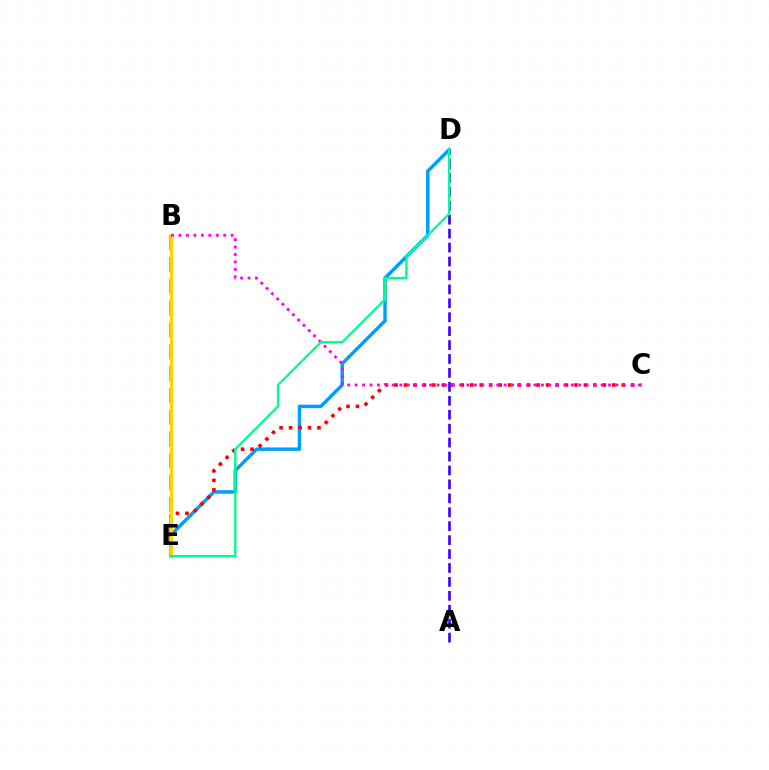{('D', 'E'): [{'color': '#009eff', 'line_style': 'solid', 'thickness': 2.49}, {'color': '#00ff86', 'line_style': 'solid', 'thickness': 1.69}], ('C', 'E'): [{'color': '#ff0000', 'line_style': 'dotted', 'thickness': 2.57}], ('B', 'E'): [{'color': '#4fff00', 'line_style': 'dashed', 'thickness': 2.96}, {'color': '#ffd500', 'line_style': 'solid', 'thickness': 2.29}], ('B', 'C'): [{'color': '#ff00ed', 'line_style': 'dotted', 'thickness': 2.02}], ('A', 'D'): [{'color': '#3700ff', 'line_style': 'dashed', 'thickness': 1.89}]}